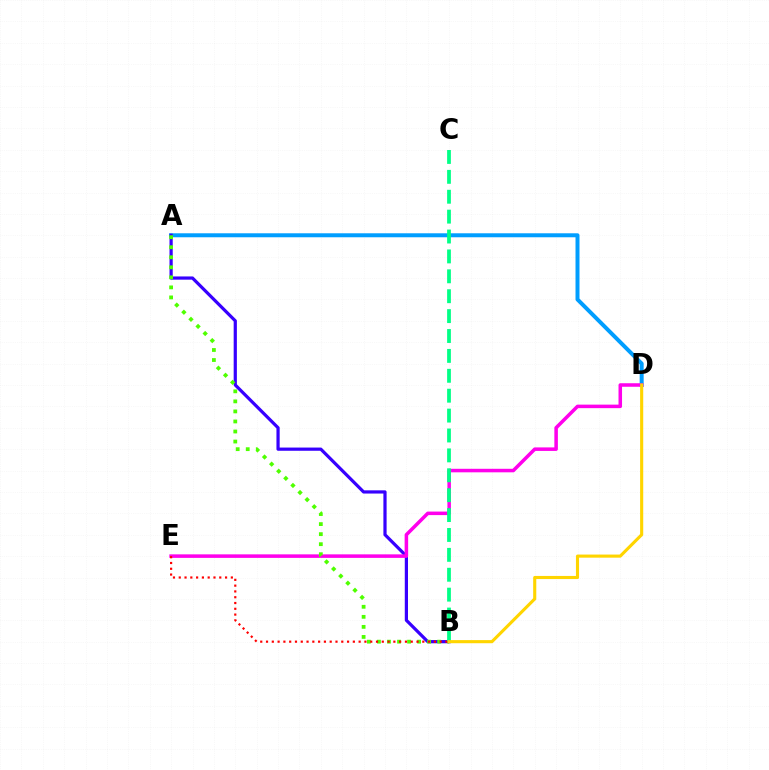{('A', 'D'): [{'color': '#009eff', 'line_style': 'solid', 'thickness': 2.87}], ('A', 'B'): [{'color': '#3700ff', 'line_style': 'solid', 'thickness': 2.31}, {'color': '#4fff00', 'line_style': 'dotted', 'thickness': 2.73}], ('D', 'E'): [{'color': '#ff00ed', 'line_style': 'solid', 'thickness': 2.54}], ('B', 'E'): [{'color': '#ff0000', 'line_style': 'dotted', 'thickness': 1.57}], ('B', 'C'): [{'color': '#00ff86', 'line_style': 'dashed', 'thickness': 2.7}], ('B', 'D'): [{'color': '#ffd500', 'line_style': 'solid', 'thickness': 2.24}]}